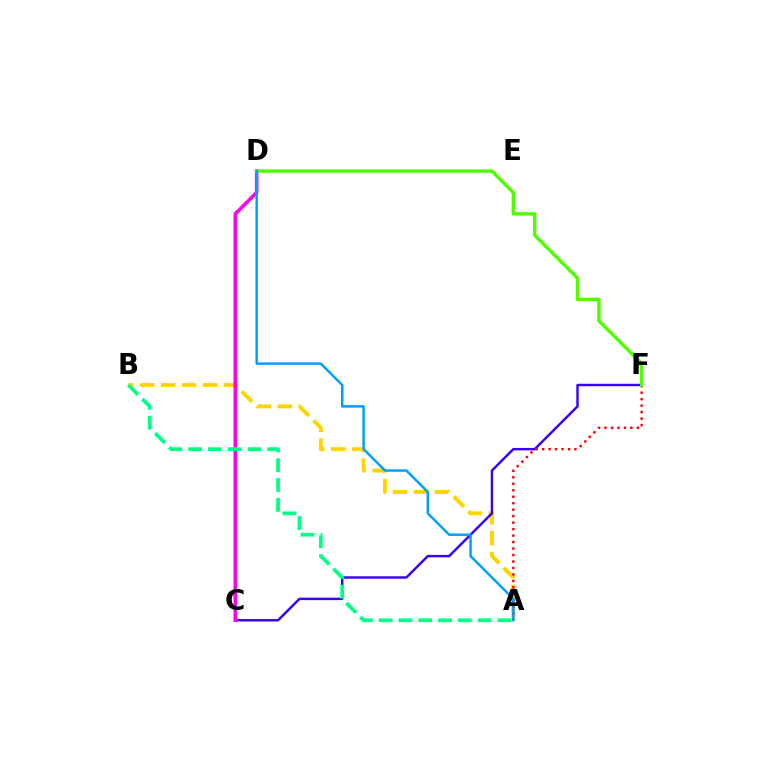{('A', 'B'): [{'color': '#ffd500', 'line_style': 'dashed', 'thickness': 2.84}, {'color': '#00ff86', 'line_style': 'dashed', 'thickness': 2.69}], ('C', 'F'): [{'color': '#3700ff', 'line_style': 'solid', 'thickness': 1.76}], ('A', 'F'): [{'color': '#ff0000', 'line_style': 'dotted', 'thickness': 1.76}], ('C', 'D'): [{'color': '#ff00ed', 'line_style': 'solid', 'thickness': 2.58}], ('D', 'F'): [{'color': '#4fff00', 'line_style': 'solid', 'thickness': 2.48}], ('A', 'D'): [{'color': '#009eff', 'line_style': 'solid', 'thickness': 1.77}]}